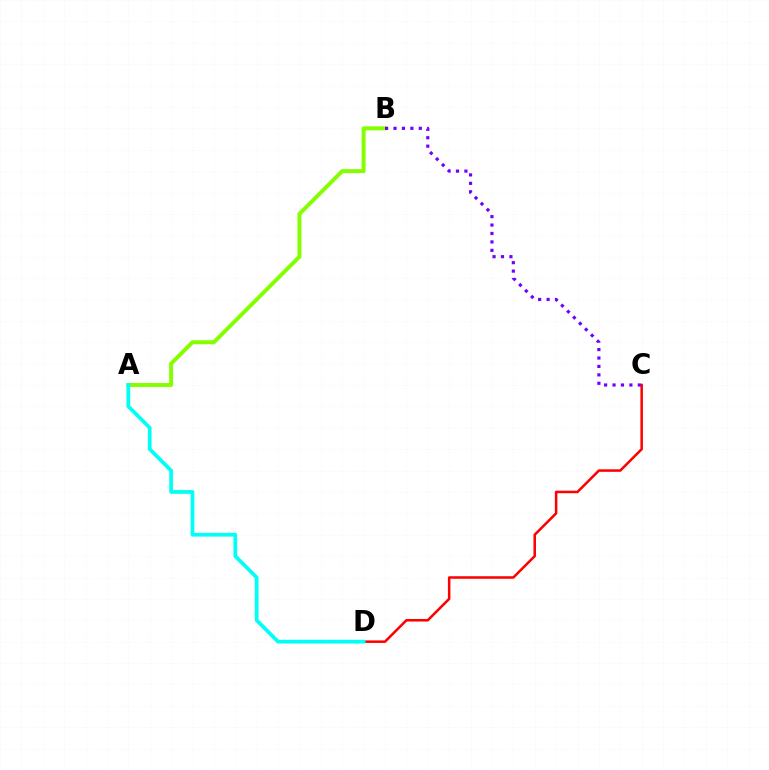{('A', 'B'): [{'color': '#84ff00', 'line_style': 'solid', 'thickness': 2.86}], ('C', 'D'): [{'color': '#ff0000', 'line_style': 'solid', 'thickness': 1.82}], ('A', 'D'): [{'color': '#00fff6', 'line_style': 'solid', 'thickness': 2.69}], ('B', 'C'): [{'color': '#7200ff', 'line_style': 'dotted', 'thickness': 2.29}]}